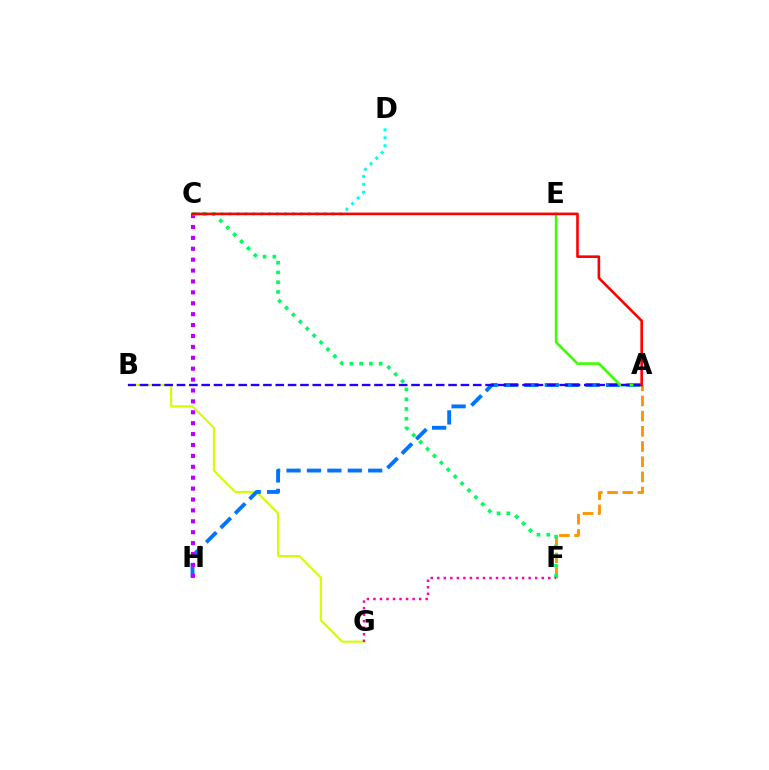{('B', 'G'): [{'color': '#d1ff00', 'line_style': 'solid', 'thickness': 1.52}], ('C', 'D'): [{'color': '#00fff6', 'line_style': 'dotted', 'thickness': 2.15}], ('A', 'F'): [{'color': '#ff9400', 'line_style': 'dashed', 'thickness': 2.06}], ('A', 'H'): [{'color': '#0074ff', 'line_style': 'dashed', 'thickness': 2.77}], ('C', 'H'): [{'color': '#b900ff', 'line_style': 'dotted', 'thickness': 2.96}], ('A', 'E'): [{'color': '#3dff00', 'line_style': 'solid', 'thickness': 1.9}], ('C', 'F'): [{'color': '#00ff5c', 'line_style': 'dotted', 'thickness': 2.65}], ('A', 'B'): [{'color': '#2500ff', 'line_style': 'dashed', 'thickness': 1.68}], ('A', 'C'): [{'color': '#ff0000', 'line_style': 'solid', 'thickness': 1.88}], ('F', 'G'): [{'color': '#ff00ac', 'line_style': 'dotted', 'thickness': 1.77}]}